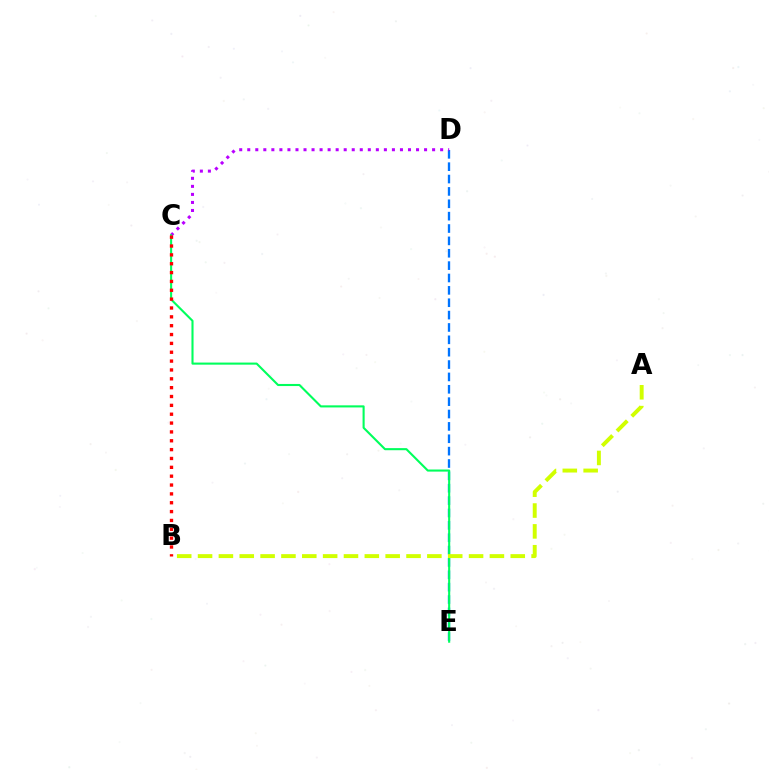{('D', 'E'): [{'color': '#0074ff', 'line_style': 'dashed', 'thickness': 1.68}], ('C', 'D'): [{'color': '#b900ff', 'line_style': 'dotted', 'thickness': 2.18}], ('C', 'E'): [{'color': '#00ff5c', 'line_style': 'solid', 'thickness': 1.51}], ('A', 'B'): [{'color': '#d1ff00', 'line_style': 'dashed', 'thickness': 2.83}], ('B', 'C'): [{'color': '#ff0000', 'line_style': 'dotted', 'thickness': 2.41}]}